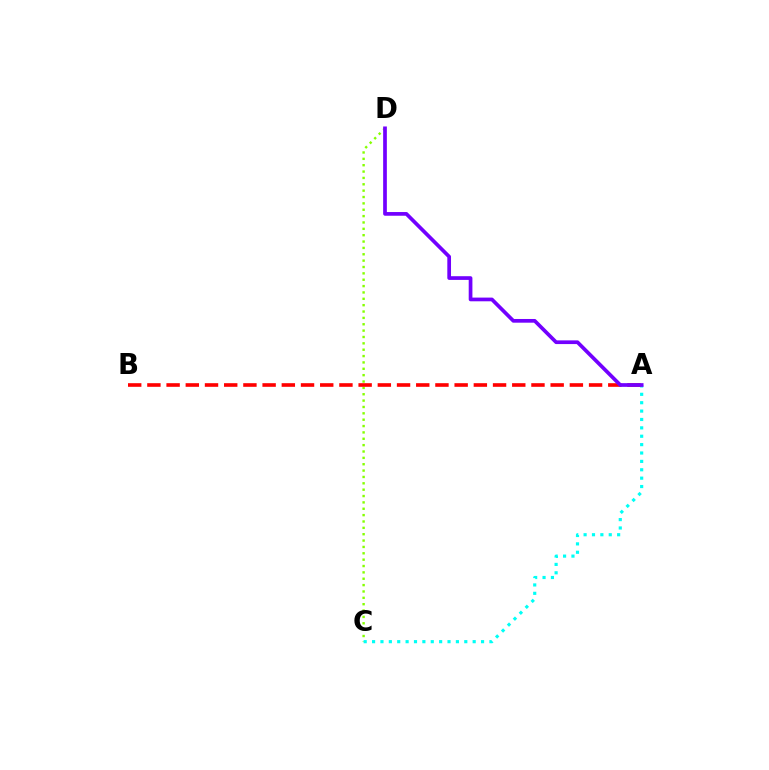{('C', 'D'): [{'color': '#84ff00', 'line_style': 'dotted', 'thickness': 1.73}], ('A', 'C'): [{'color': '#00fff6', 'line_style': 'dotted', 'thickness': 2.28}], ('A', 'B'): [{'color': '#ff0000', 'line_style': 'dashed', 'thickness': 2.61}], ('A', 'D'): [{'color': '#7200ff', 'line_style': 'solid', 'thickness': 2.67}]}